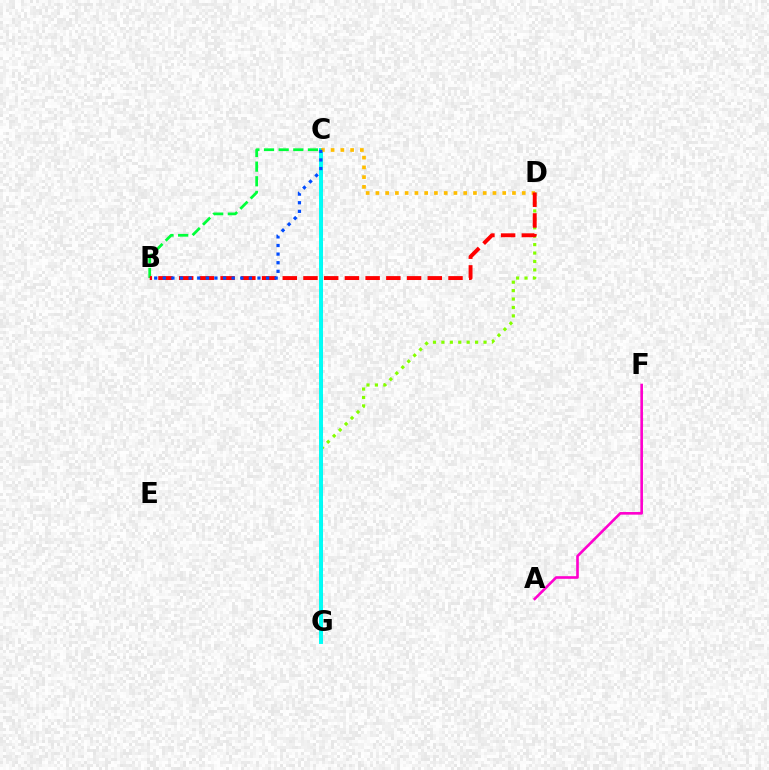{('D', 'G'): [{'color': '#84ff00', 'line_style': 'dotted', 'thickness': 2.29}], ('C', 'G'): [{'color': '#7200ff', 'line_style': 'dashed', 'thickness': 2.07}, {'color': '#00fff6', 'line_style': 'solid', 'thickness': 2.84}], ('B', 'C'): [{'color': '#00ff39', 'line_style': 'dashed', 'thickness': 1.99}, {'color': '#004bff', 'line_style': 'dotted', 'thickness': 2.34}], ('A', 'F'): [{'color': '#ff00cf', 'line_style': 'solid', 'thickness': 1.89}], ('C', 'D'): [{'color': '#ffbd00', 'line_style': 'dotted', 'thickness': 2.65}], ('B', 'D'): [{'color': '#ff0000', 'line_style': 'dashed', 'thickness': 2.81}]}